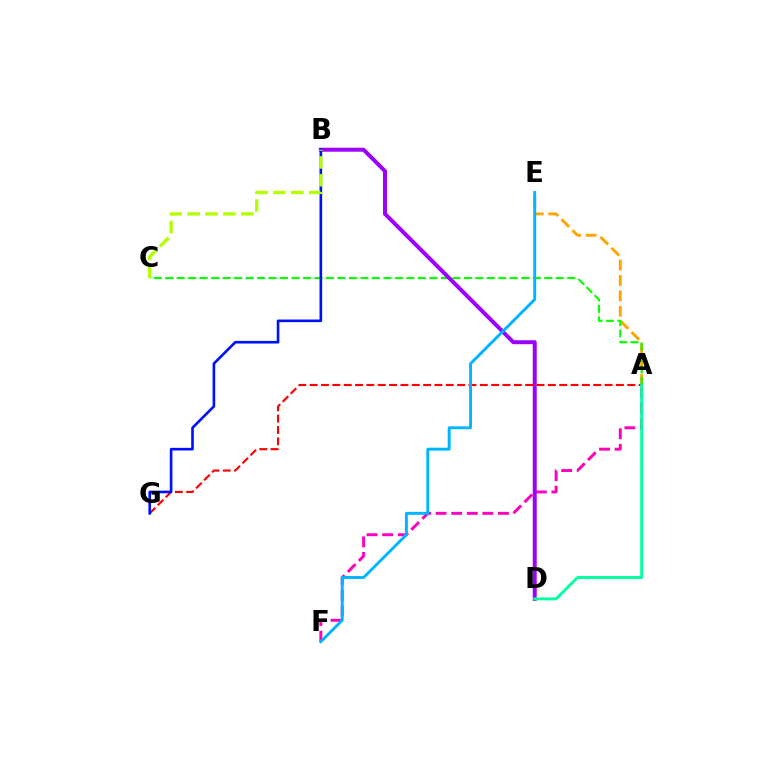{('A', 'E'): [{'color': '#ffa500', 'line_style': 'dashed', 'thickness': 2.1}], ('A', 'F'): [{'color': '#ff00bd', 'line_style': 'dashed', 'thickness': 2.12}], ('A', 'C'): [{'color': '#08ff00', 'line_style': 'dashed', 'thickness': 1.56}], ('B', 'D'): [{'color': '#9b00ff', 'line_style': 'solid', 'thickness': 2.86}], ('A', 'G'): [{'color': '#ff0000', 'line_style': 'dashed', 'thickness': 1.54}], ('A', 'D'): [{'color': '#00ff9d', 'line_style': 'solid', 'thickness': 2.1}], ('B', 'G'): [{'color': '#0010ff', 'line_style': 'solid', 'thickness': 1.9}], ('B', 'C'): [{'color': '#b3ff00', 'line_style': 'dashed', 'thickness': 2.43}], ('E', 'F'): [{'color': '#00b5ff', 'line_style': 'solid', 'thickness': 2.11}]}